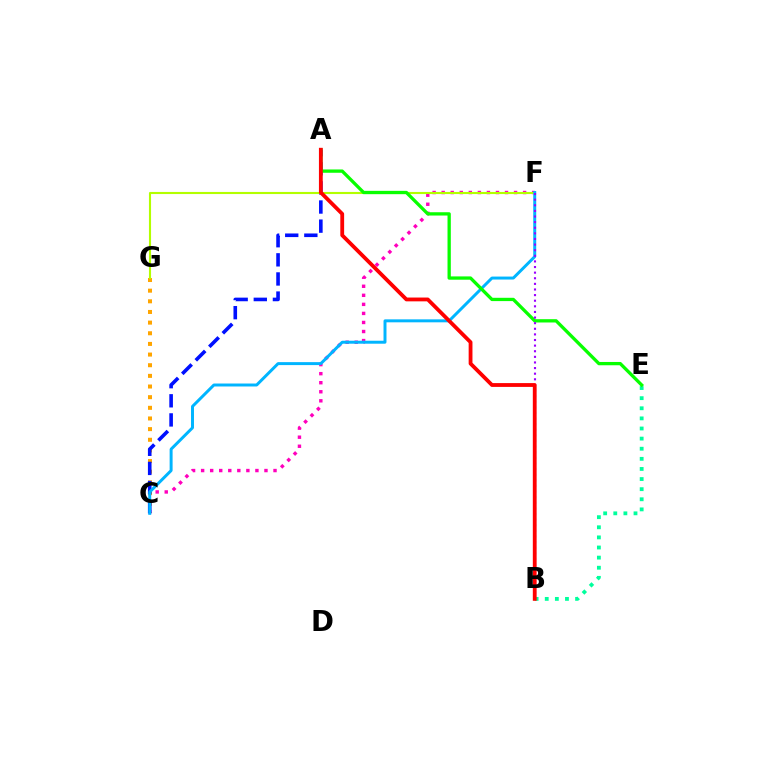{('B', 'E'): [{'color': '#00ff9d', 'line_style': 'dotted', 'thickness': 2.75}], ('C', 'F'): [{'color': '#ff00bd', 'line_style': 'dotted', 'thickness': 2.46}, {'color': '#00b5ff', 'line_style': 'solid', 'thickness': 2.14}], ('C', 'G'): [{'color': '#ffa500', 'line_style': 'dotted', 'thickness': 2.89}], ('A', 'C'): [{'color': '#0010ff', 'line_style': 'dashed', 'thickness': 2.6}], ('F', 'G'): [{'color': '#b3ff00', 'line_style': 'solid', 'thickness': 1.52}], ('A', 'E'): [{'color': '#08ff00', 'line_style': 'solid', 'thickness': 2.37}], ('B', 'F'): [{'color': '#9b00ff', 'line_style': 'dotted', 'thickness': 1.53}], ('A', 'B'): [{'color': '#ff0000', 'line_style': 'solid', 'thickness': 2.74}]}